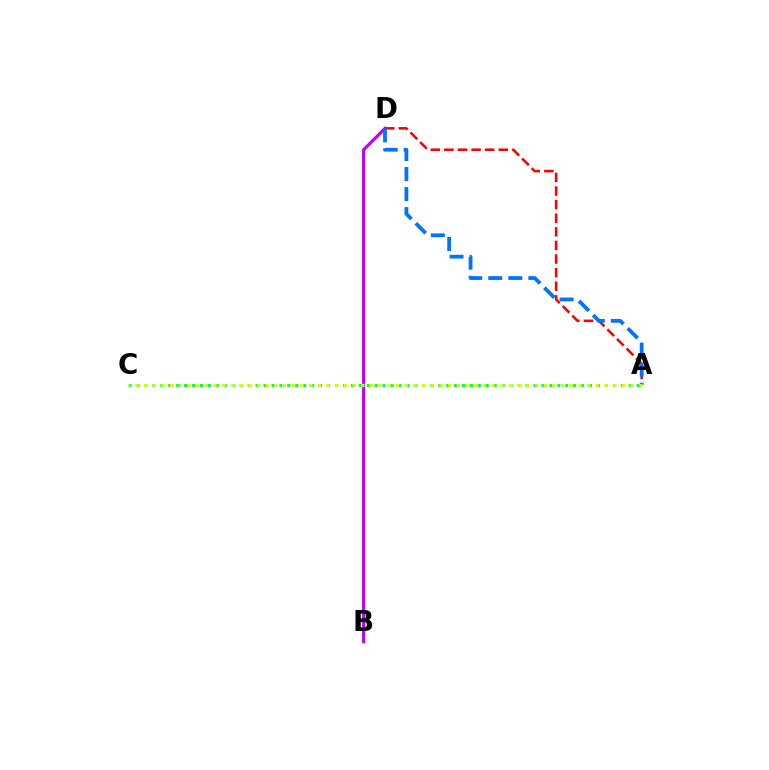{('B', 'D'): [{'color': '#b900ff', 'line_style': 'solid', 'thickness': 2.21}], ('A', 'C'): [{'color': '#00ff5c', 'line_style': 'dotted', 'thickness': 2.16}, {'color': '#d1ff00', 'line_style': 'dotted', 'thickness': 2.36}], ('A', 'D'): [{'color': '#ff0000', 'line_style': 'dashed', 'thickness': 1.85}, {'color': '#0074ff', 'line_style': 'dashed', 'thickness': 2.72}]}